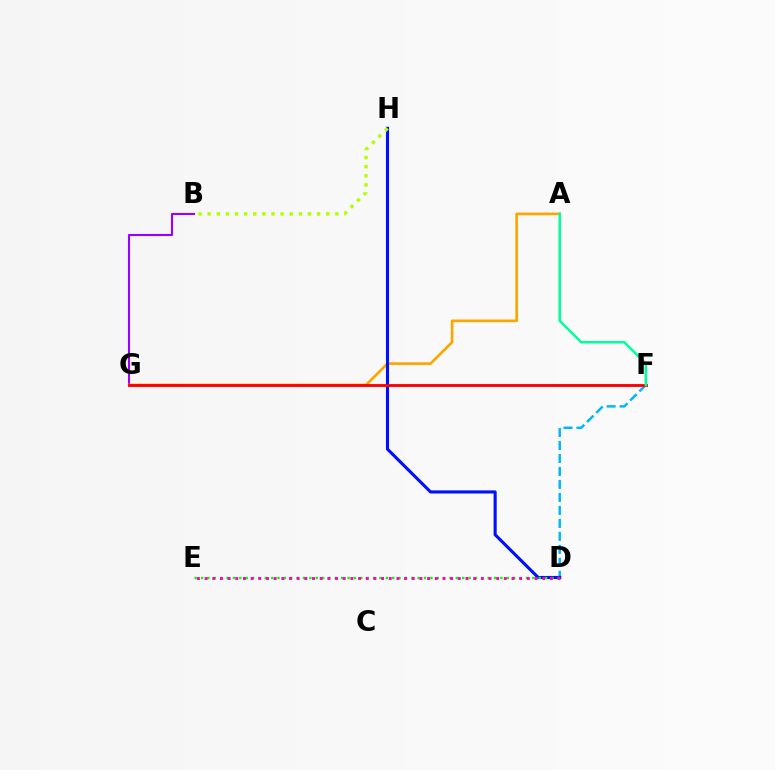{('B', 'G'): [{'color': '#9b00ff', 'line_style': 'solid', 'thickness': 1.51}], ('A', 'G'): [{'color': '#ffa500', 'line_style': 'solid', 'thickness': 1.94}], ('D', 'F'): [{'color': '#00b5ff', 'line_style': 'dashed', 'thickness': 1.76}], ('D', 'H'): [{'color': '#0010ff', 'line_style': 'solid', 'thickness': 2.23}], ('F', 'G'): [{'color': '#ff0000', 'line_style': 'solid', 'thickness': 2.07}], ('B', 'H'): [{'color': '#b3ff00', 'line_style': 'dotted', 'thickness': 2.48}], ('D', 'E'): [{'color': '#08ff00', 'line_style': 'dotted', 'thickness': 1.73}, {'color': '#ff00bd', 'line_style': 'dotted', 'thickness': 2.08}], ('A', 'F'): [{'color': '#00ff9d', 'line_style': 'solid', 'thickness': 1.82}]}